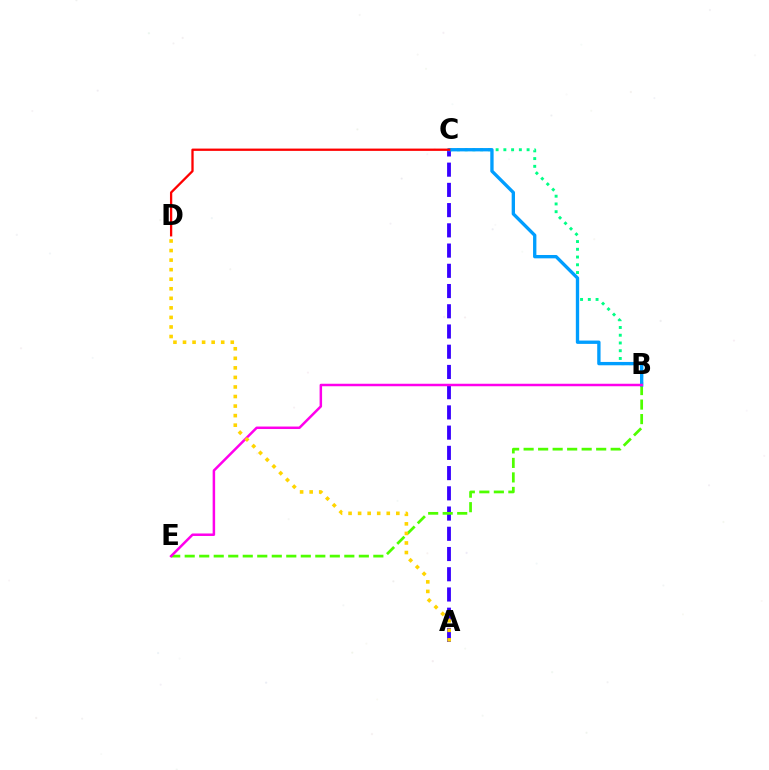{('B', 'C'): [{'color': '#00ff86', 'line_style': 'dotted', 'thickness': 2.1}, {'color': '#009eff', 'line_style': 'solid', 'thickness': 2.4}], ('A', 'C'): [{'color': '#3700ff', 'line_style': 'dashed', 'thickness': 2.75}], ('B', 'E'): [{'color': '#4fff00', 'line_style': 'dashed', 'thickness': 1.97}, {'color': '#ff00ed', 'line_style': 'solid', 'thickness': 1.8}], ('A', 'D'): [{'color': '#ffd500', 'line_style': 'dotted', 'thickness': 2.6}], ('C', 'D'): [{'color': '#ff0000', 'line_style': 'solid', 'thickness': 1.65}]}